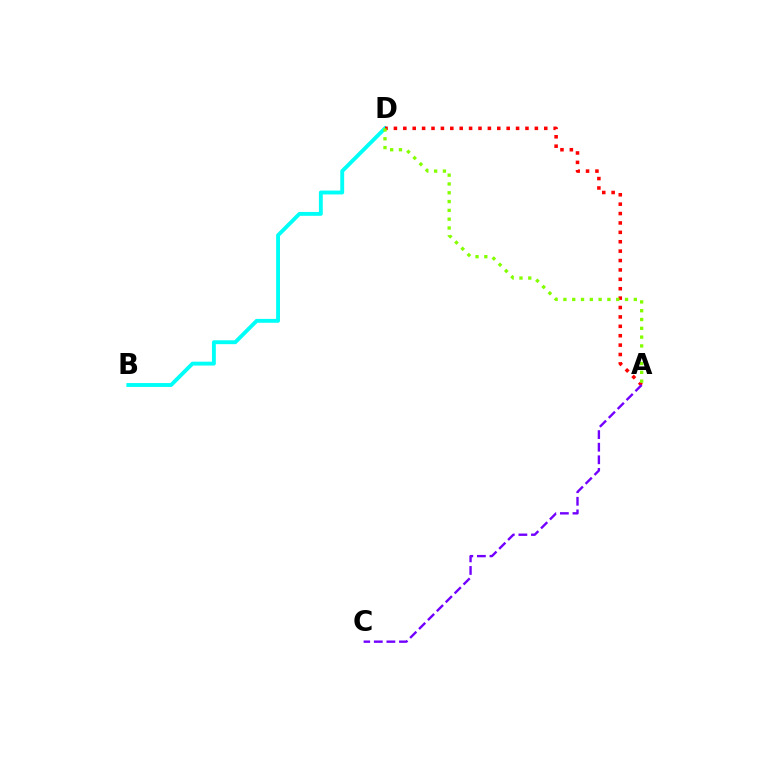{('B', 'D'): [{'color': '#00fff6', 'line_style': 'solid', 'thickness': 2.79}], ('A', 'D'): [{'color': '#ff0000', 'line_style': 'dotted', 'thickness': 2.55}, {'color': '#84ff00', 'line_style': 'dotted', 'thickness': 2.39}], ('A', 'C'): [{'color': '#7200ff', 'line_style': 'dashed', 'thickness': 1.71}]}